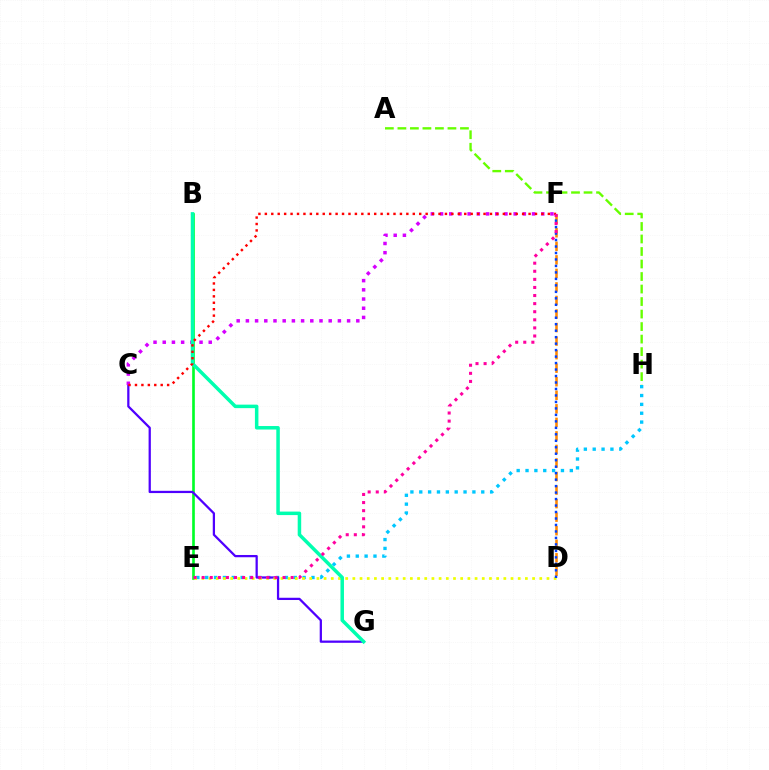{('D', 'F'): [{'color': '#ff8800', 'line_style': 'dashed', 'thickness': 1.84}, {'color': '#003fff', 'line_style': 'dotted', 'thickness': 1.76}], ('B', 'E'): [{'color': '#00ff27', 'line_style': 'solid', 'thickness': 1.91}], ('A', 'H'): [{'color': '#66ff00', 'line_style': 'dashed', 'thickness': 1.7}], ('E', 'H'): [{'color': '#00c7ff', 'line_style': 'dotted', 'thickness': 2.41}], ('C', 'G'): [{'color': '#4f00ff', 'line_style': 'solid', 'thickness': 1.62}], ('D', 'E'): [{'color': '#eeff00', 'line_style': 'dotted', 'thickness': 1.95}], ('C', 'F'): [{'color': '#d600ff', 'line_style': 'dotted', 'thickness': 2.5}, {'color': '#ff0000', 'line_style': 'dotted', 'thickness': 1.75}], ('B', 'G'): [{'color': '#00ffaf', 'line_style': 'solid', 'thickness': 2.52}], ('E', 'F'): [{'color': '#ff00a0', 'line_style': 'dotted', 'thickness': 2.2}]}